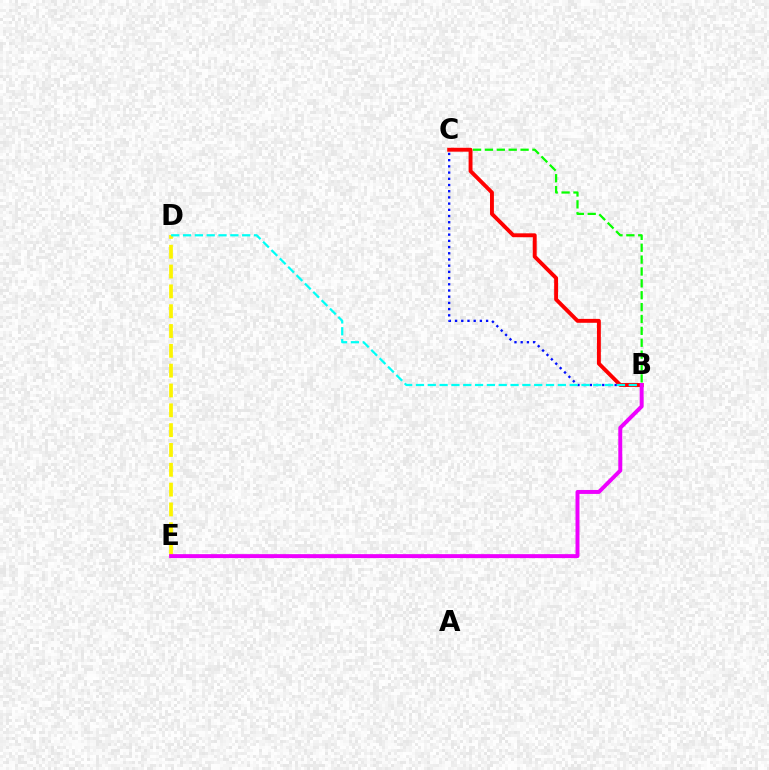{('B', 'C'): [{'color': '#0010ff', 'line_style': 'dotted', 'thickness': 1.69}, {'color': '#08ff00', 'line_style': 'dashed', 'thickness': 1.61}, {'color': '#ff0000', 'line_style': 'solid', 'thickness': 2.81}], ('D', 'E'): [{'color': '#fcf500', 'line_style': 'dashed', 'thickness': 2.69}], ('B', 'D'): [{'color': '#00fff6', 'line_style': 'dashed', 'thickness': 1.61}], ('B', 'E'): [{'color': '#ee00ff', 'line_style': 'solid', 'thickness': 2.85}]}